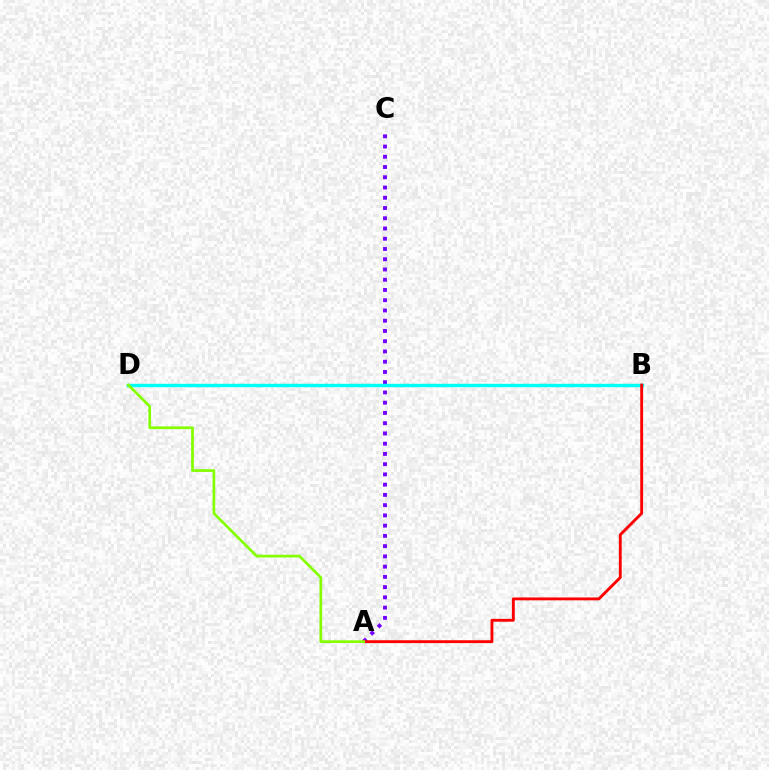{('A', 'C'): [{'color': '#7200ff', 'line_style': 'dotted', 'thickness': 2.78}], ('B', 'D'): [{'color': '#00fff6', 'line_style': 'solid', 'thickness': 2.47}], ('A', 'B'): [{'color': '#ff0000', 'line_style': 'solid', 'thickness': 2.06}], ('A', 'D'): [{'color': '#84ff00', 'line_style': 'solid', 'thickness': 1.97}]}